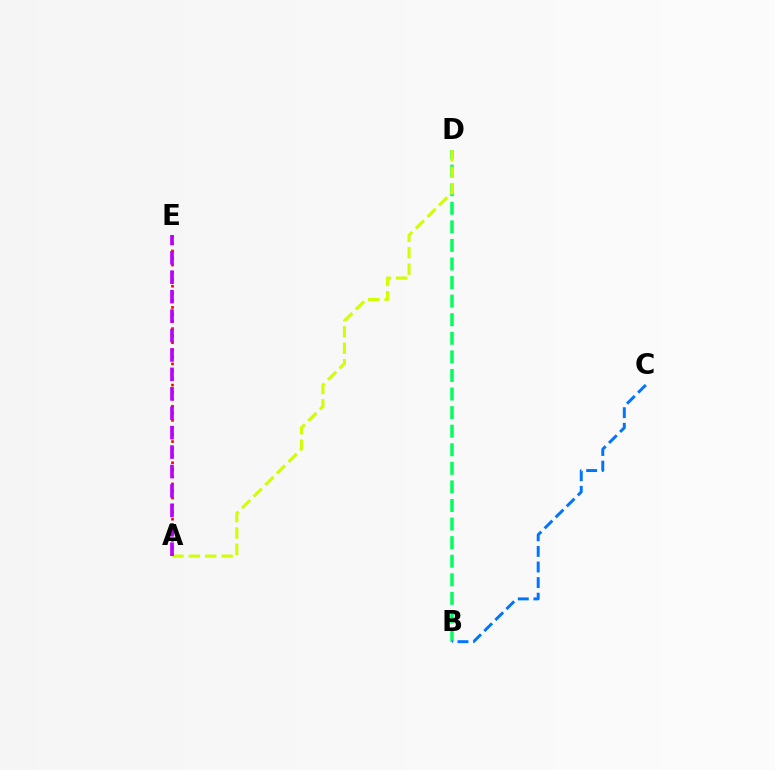{('A', 'E'): [{'color': '#ff0000', 'line_style': 'dotted', 'thickness': 1.92}, {'color': '#b900ff', 'line_style': 'dashed', 'thickness': 2.64}], ('B', 'D'): [{'color': '#00ff5c', 'line_style': 'dashed', 'thickness': 2.52}], ('A', 'D'): [{'color': '#d1ff00', 'line_style': 'dashed', 'thickness': 2.23}], ('B', 'C'): [{'color': '#0074ff', 'line_style': 'dashed', 'thickness': 2.12}]}